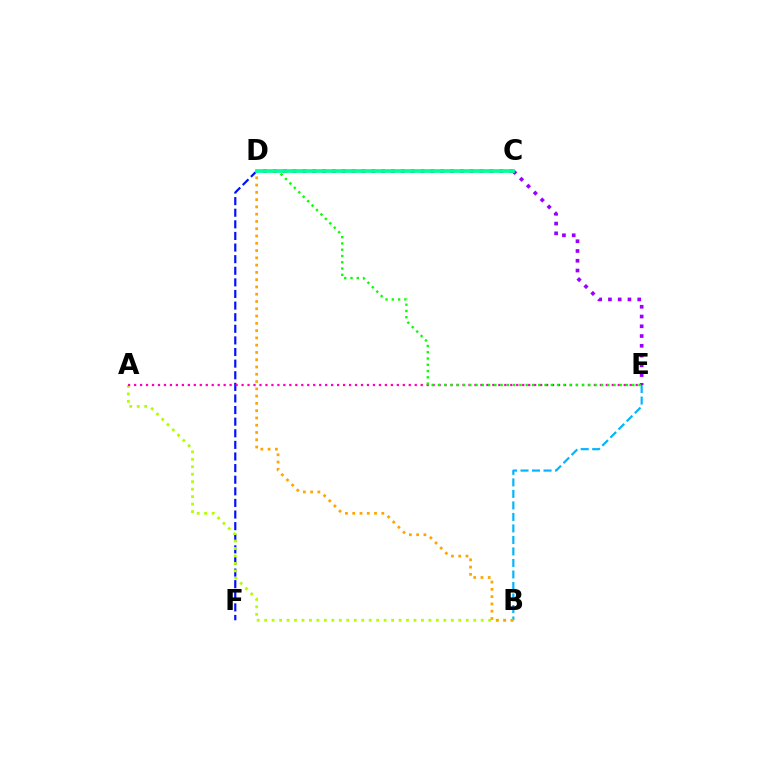{('B', 'E'): [{'color': '#00b5ff', 'line_style': 'dashed', 'thickness': 1.56}], ('C', 'E'): [{'color': '#9b00ff', 'line_style': 'dotted', 'thickness': 2.65}], ('D', 'F'): [{'color': '#0010ff', 'line_style': 'dashed', 'thickness': 1.58}], ('C', 'D'): [{'color': '#ff0000', 'line_style': 'dotted', 'thickness': 2.68}, {'color': '#00ff9d', 'line_style': 'solid', 'thickness': 2.69}], ('A', 'B'): [{'color': '#b3ff00', 'line_style': 'dotted', 'thickness': 2.03}], ('A', 'E'): [{'color': '#ff00bd', 'line_style': 'dotted', 'thickness': 1.62}], ('D', 'E'): [{'color': '#08ff00', 'line_style': 'dotted', 'thickness': 1.7}], ('B', 'D'): [{'color': '#ffa500', 'line_style': 'dotted', 'thickness': 1.98}]}